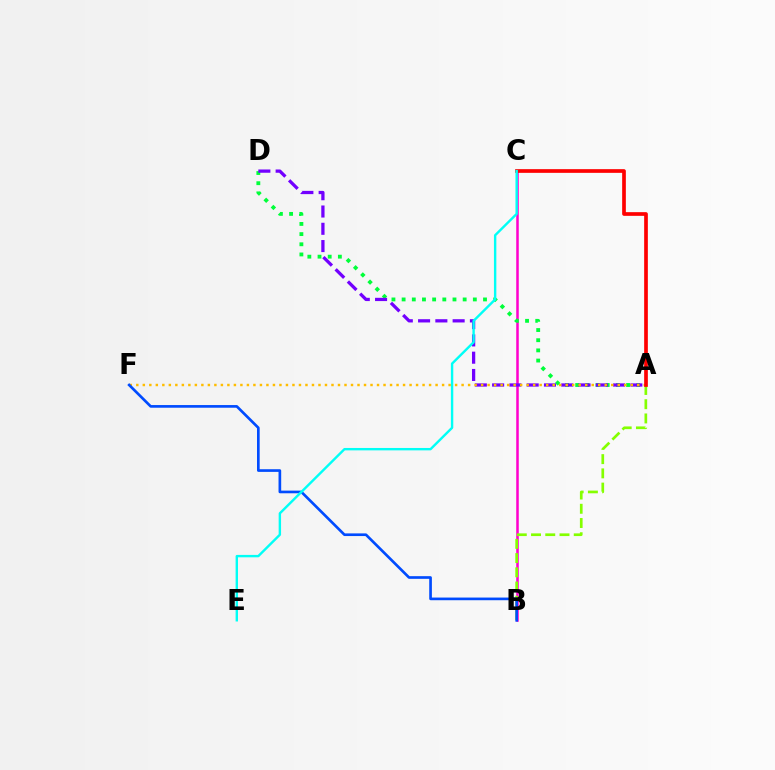{('B', 'C'): [{'color': '#ff00cf', 'line_style': 'solid', 'thickness': 1.82}], ('A', 'D'): [{'color': '#00ff39', 'line_style': 'dotted', 'thickness': 2.76}, {'color': '#7200ff', 'line_style': 'dashed', 'thickness': 2.35}], ('A', 'F'): [{'color': '#ffbd00', 'line_style': 'dotted', 'thickness': 1.77}], ('A', 'B'): [{'color': '#84ff00', 'line_style': 'dashed', 'thickness': 1.93}], ('A', 'C'): [{'color': '#ff0000', 'line_style': 'solid', 'thickness': 2.66}], ('B', 'F'): [{'color': '#004bff', 'line_style': 'solid', 'thickness': 1.92}], ('C', 'E'): [{'color': '#00fff6', 'line_style': 'solid', 'thickness': 1.73}]}